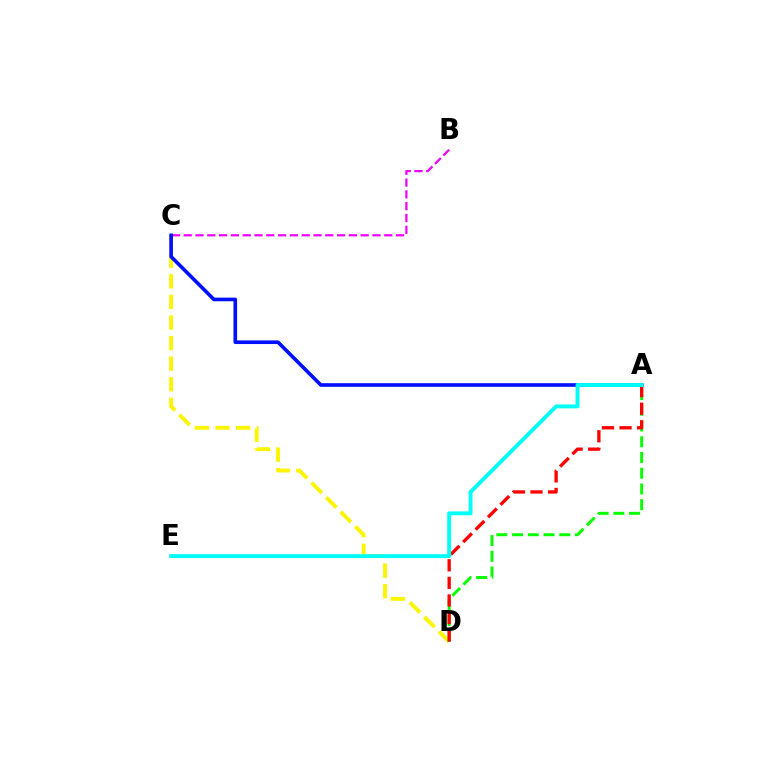{('C', 'D'): [{'color': '#fcf500', 'line_style': 'dashed', 'thickness': 2.8}], ('A', 'D'): [{'color': '#08ff00', 'line_style': 'dashed', 'thickness': 2.14}, {'color': '#ff0000', 'line_style': 'dashed', 'thickness': 2.39}], ('B', 'C'): [{'color': '#ee00ff', 'line_style': 'dashed', 'thickness': 1.6}], ('A', 'C'): [{'color': '#0010ff', 'line_style': 'solid', 'thickness': 2.62}], ('A', 'E'): [{'color': '#00fff6', 'line_style': 'solid', 'thickness': 2.81}]}